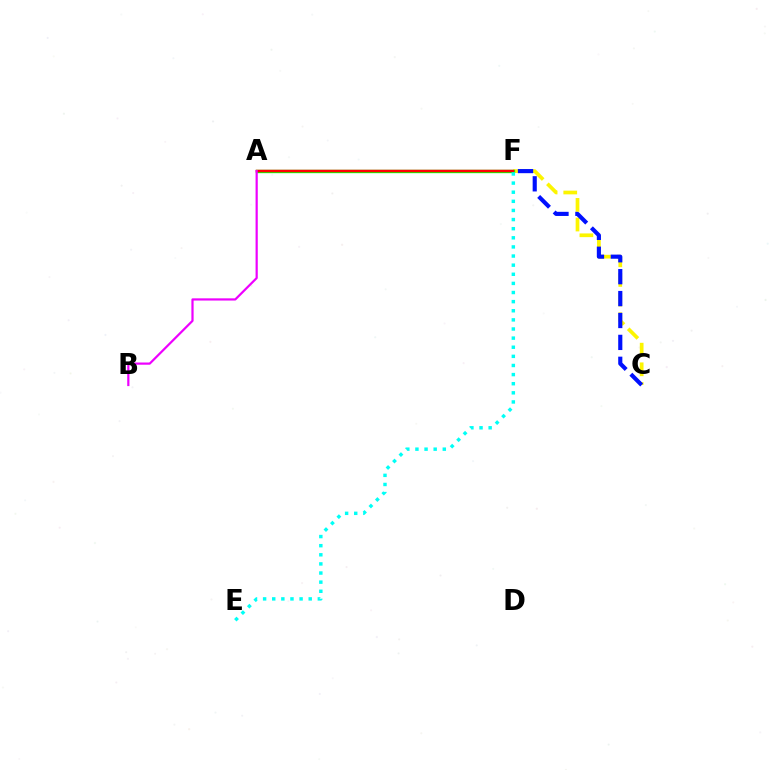{('C', 'F'): [{'color': '#fcf500', 'line_style': 'dashed', 'thickness': 2.67}, {'color': '#0010ff', 'line_style': 'dashed', 'thickness': 2.98}], ('A', 'F'): [{'color': '#08ff00', 'line_style': 'solid', 'thickness': 2.41}, {'color': '#ff0000', 'line_style': 'solid', 'thickness': 1.8}], ('E', 'F'): [{'color': '#00fff6', 'line_style': 'dotted', 'thickness': 2.48}], ('A', 'B'): [{'color': '#ee00ff', 'line_style': 'solid', 'thickness': 1.59}]}